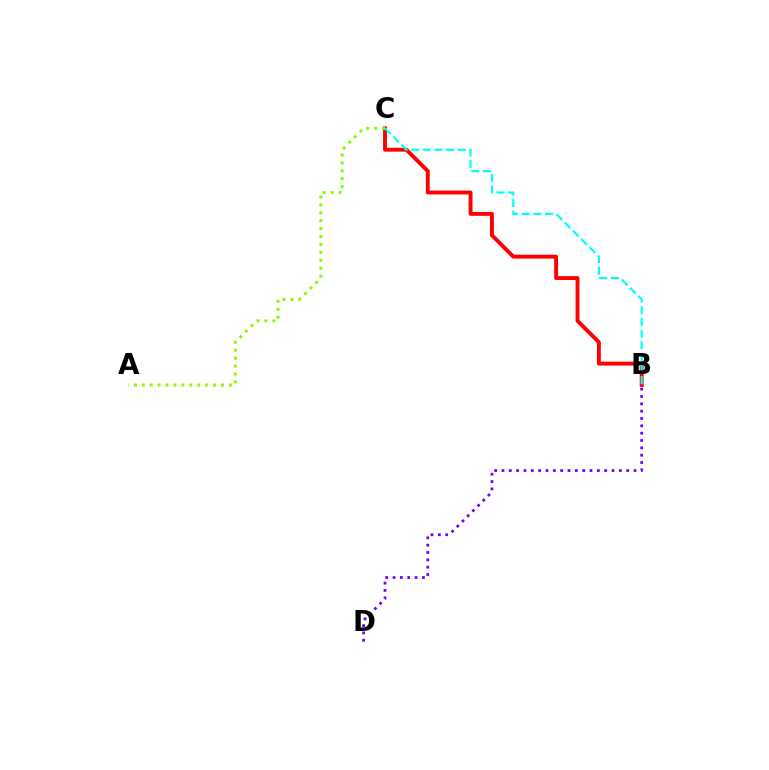{('B', 'C'): [{'color': '#ff0000', 'line_style': 'solid', 'thickness': 2.79}, {'color': '#00fff6', 'line_style': 'dashed', 'thickness': 1.58}], ('B', 'D'): [{'color': '#7200ff', 'line_style': 'dotted', 'thickness': 1.99}], ('A', 'C'): [{'color': '#84ff00', 'line_style': 'dotted', 'thickness': 2.15}]}